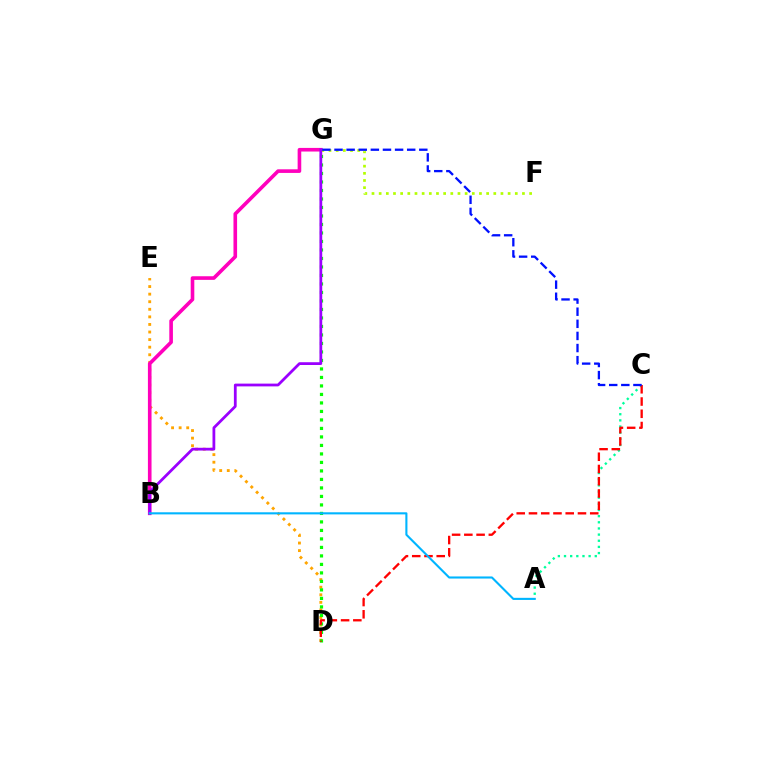{('D', 'E'): [{'color': '#ffa500', 'line_style': 'dotted', 'thickness': 2.06}], ('D', 'G'): [{'color': '#08ff00', 'line_style': 'dotted', 'thickness': 2.31}], ('B', 'G'): [{'color': '#ff00bd', 'line_style': 'solid', 'thickness': 2.61}, {'color': '#9b00ff', 'line_style': 'solid', 'thickness': 2.0}], ('F', 'G'): [{'color': '#b3ff00', 'line_style': 'dotted', 'thickness': 1.95}], ('A', 'C'): [{'color': '#00ff9d', 'line_style': 'dotted', 'thickness': 1.67}], ('C', 'D'): [{'color': '#ff0000', 'line_style': 'dashed', 'thickness': 1.66}], ('C', 'G'): [{'color': '#0010ff', 'line_style': 'dashed', 'thickness': 1.65}], ('A', 'B'): [{'color': '#00b5ff', 'line_style': 'solid', 'thickness': 1.51}]}